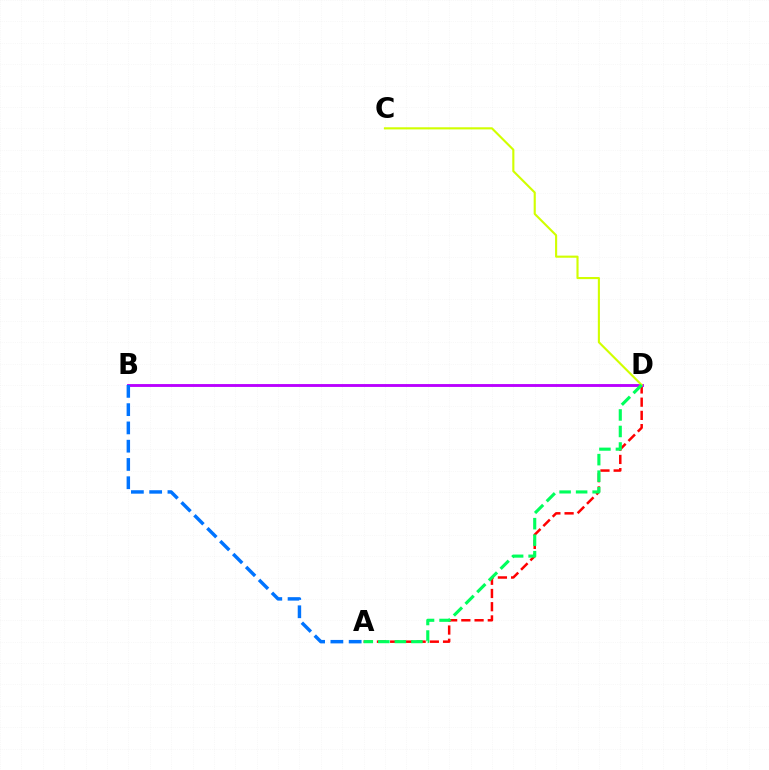{('A', 'D'): [{'color': '#ff0000', 'line_style': 'dashed', 'thickness': 1.8}, {'color': '#00ff5c', 'line_style': 'dashed', 'thickness': 2.24}], ('B', 'D'): [{'color': '#b900ff', 'line_style': 'solid', 'thickness': 2.06}], ('C', 'D'): [{'color': '#d1ff00', 'line_style': 'solid', 'thickness': 1.53}], ('A', 'B'): [{'color': '#0074ff', 'line_style': 'dashed', 'thickness': 2.48}]}